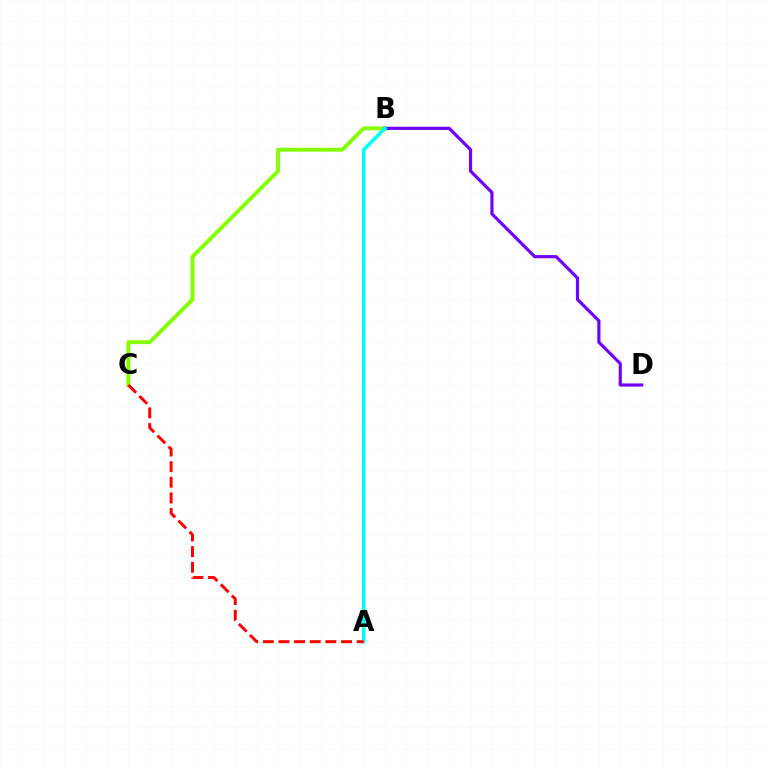{('B', 'C'): [{'color': '#84ff00', 'line_style': 'solid', 'thickness': 2.79}], ('B', 'D'): [{'color': '#7200ff', 'line_style': 'solid', 'thickness': 2.29}], ('A', 'B'): [{'color': '#00fff6', 'line_style': 'solid', 'thickness': 2.55}], ('A', 'C'): [{'color': '#ff0000', 'line_style': 'dashed', 'thickness': 2.13}]}